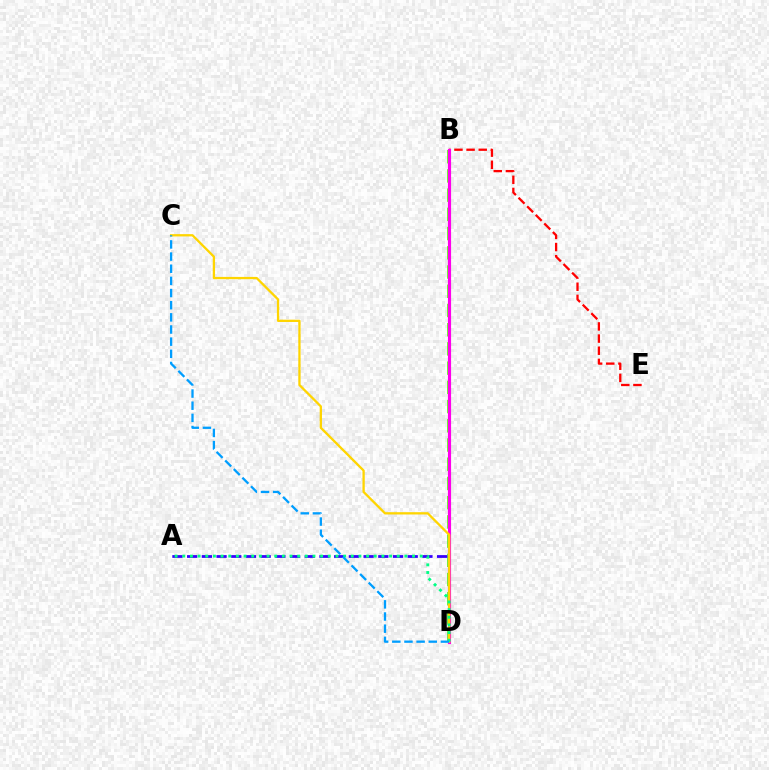{('B', 'D'): [{'color': '#4fff00', 'line_style': 'dashed', 'thickness': 2.61}, {'color': '#ff00ed', 'line_style': 'solid', 'thickness': 2.27}], ('A', 'D'): [{'color': '#3700ff', 'line_style': 'dashed', 'thickness': 2.0}, {'color': '#00ff86', 'line_style': 'dotted', 'thickness': 2.08}], ('B', 'E'): [{'color': '#ff0000', 'line_style': 'dashed', 'thickness': 1.65}], ('C', 'D'): [{'color': '#ffd500', 'line_style': 'solid', 'thickness': 1.65}, {'color': '#009eff', 'line_style': 'dashed', 'thickness': 1.65}]}